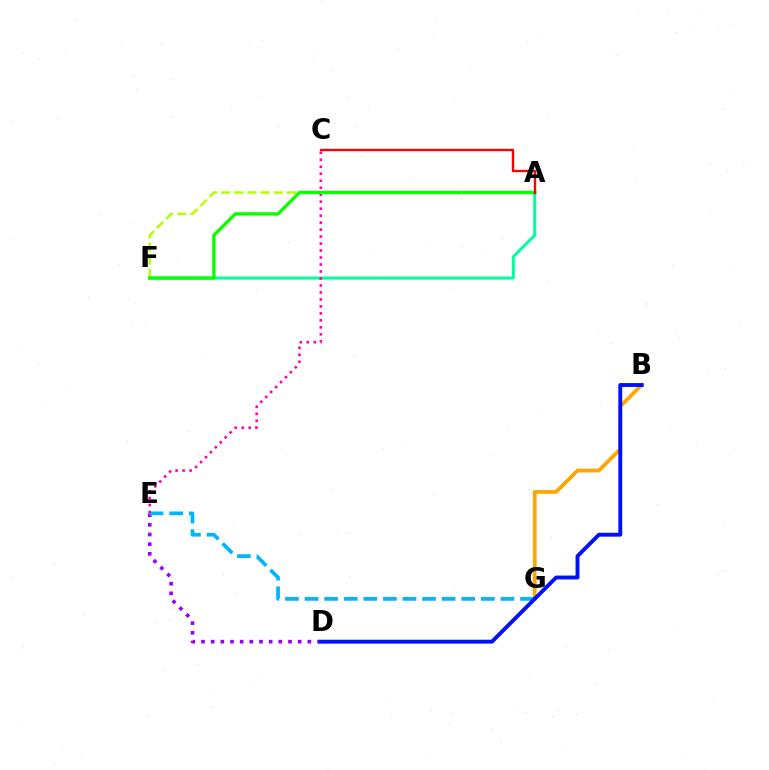{('A', 'F'): [{'color': '#00ff9d', 'line_style': 'solid', 'thickness': 2.17}, {'color': '#b3ff00', 'line_style': 'dashed', 'thickness': 1.79}, {'color': '#08ff00', 'line_style': 'solid', 'thickness': 2.4}], ('B', 'G'): [{'color': '#ffa500', 'line_style': 'solid', 'thickness': 2.7}], ('D', 'E'): [{'color': '#9b00ff', 'line_style': 'dotted', 'thickness': 2.63}], ('E', 'G'): [{'color': '#00b5ff', 'line_style': 'dashed', 'thickness': 2.66}], ('C', 'E'): [{'color': '#ff00bd', 'line_style': 'dotted', 'thickness': 1.9}], ('B', 'D'): [{'color': '#0010ff', 'line_style': 'solid', 'thickness': 2.79}], ('A', 'C'): [{'color': '#ff0000', 'line_style': 'solid', 'thickness': 1.7}]}